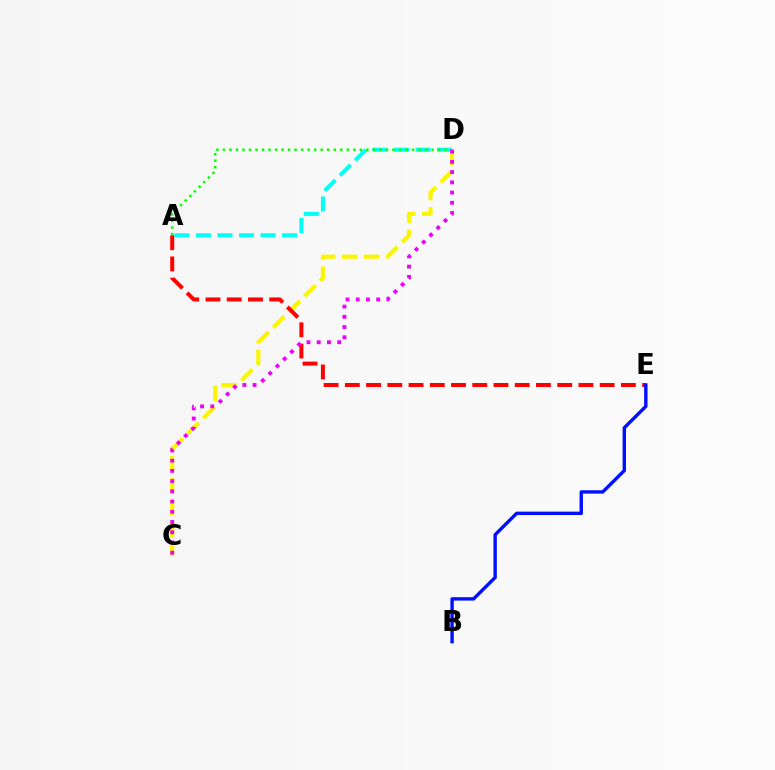{('A', 'D'): [{'color': '#00fff6', 'line_style': 'dashed', 'thickness': 2.93}, {'color': '#08ff00', 'line_style': 'dotted', 'thickness': 1.77}], ('C', 'D'): [{'color': '#fcf500', 'line_style': 'dashed', 'thickness': 3.0}, {'color': '#ee00ff', 'line_style': 'dotted', 'thickness': 2.78}], ('A', 'E'): [{'color': '#ff0000', 'line_style': 'dashed', 'thickness': 2.88}], ('B', 'E'): [{'color': '#0010ff', 'line_style': 'solid', 'thickness': 2.44}]}